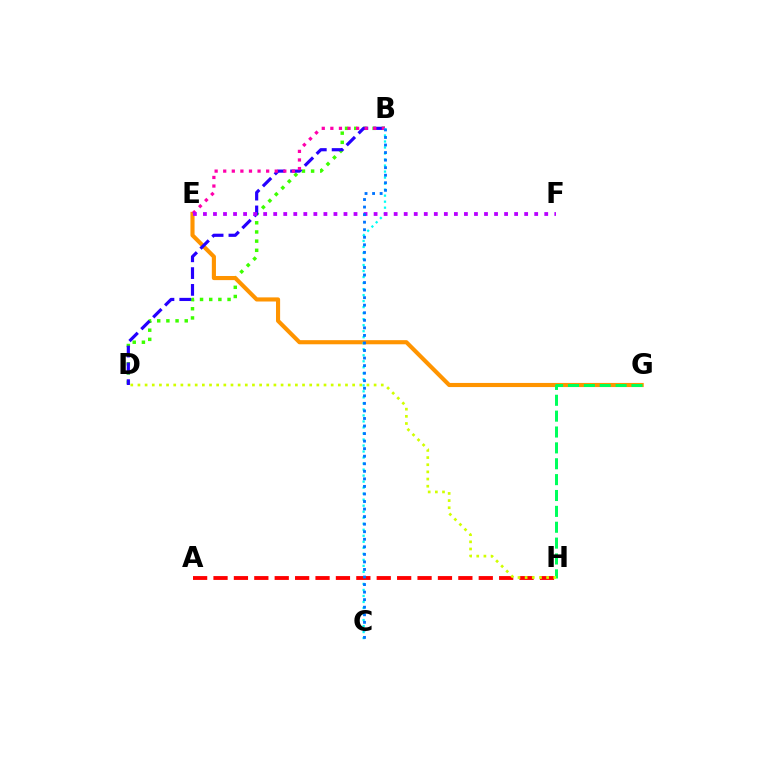{('B', 'D'): [{'color': '#3dff00', 'line_style': 'dotted', 'thickness': 2.49}, {'color': '#2500ff', 'line_style': 'dashed', 'thickness': 2.28}], ('E', 'G'): [{'color': '#ff9400', 'line_style': 'solid', 'thickness': 2.96}], ('B', 'E'): [{'color': '#ff00ac', 'line_style': 'dotted', 'thickness': 2.33}], ('B', 'C'): [{'color': '#00fff6', 'line_style': 'dotted', 'thickness': 1.63}, {'color': '#0074ff', 'line_style': 'dotted', 'thickness': 2.05}], ('E', 'F'): [{'color': '#b900ff', 'line_style': 'dotted', 'thickness': 2.73}], ('G', 'H'): [{'color': '#00ff5c', 'line_style': 'dashed', 'thickness': 2.16}], ('A', 'H'): [{'color': '#ff0000', 'line_style': 'dashed', 'thickness': 2.77}], ('D', 'H'): [{'color': '#d1ff00', 'line_style': 'dotted', 'thickness': 1.94}]}